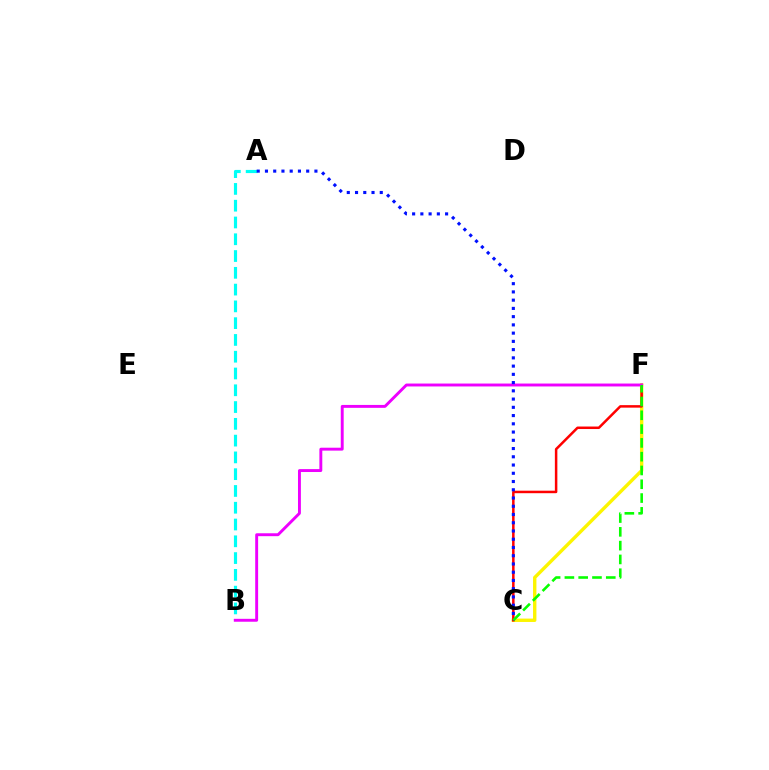{('C', 'F'): [{'color': '#fcf500', 'line_style': 'solid', 'thickness': 2.43}, {'color': '#ff0000', 'line_style': 'solid', 'thickness': 1.8}, {'color': '#08ff00', 'line_style': 'dashed', 'thickness': 1.87}], ('A', 'B'): [{'color': '#00fff6', 'line_style': 'dashed', 'thickness': 2.28}], ('B', 'F'): [{'color': '#ee00ff', 'line_style': 'solid', 'thickness': 2.1}], ('A', 'C'): [{'color': '#0010ff', 'line_style': 'dotted', 'thickness': 2.24}]}